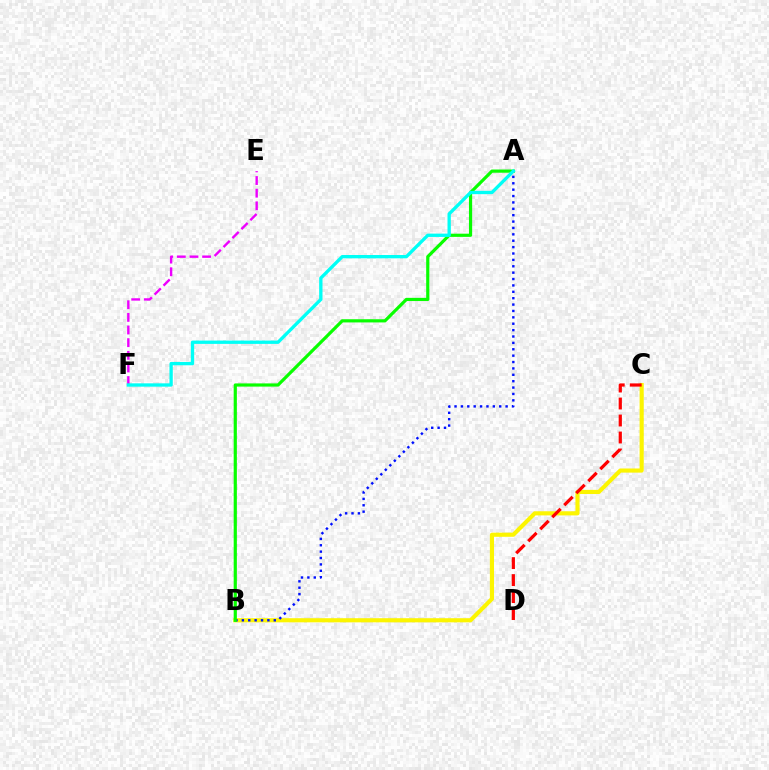{('B', 'C'): [{'color': '#fcf500', 'line_style': 'solid', 'thickness': 2.98}], ('C', 'D'): [{'color': '#ff0000', 'line_style': 'dashed', 'thickness': 2.31}], ('A', 'B'): [{'color': '#0010ff', 'line_style': 'dotted', 'thickness': 1.73}, {'color': '#08ff00', 'line_style': 'solid', 'thickness': 2.3}], ('E', 'F'): [{'color': '#ee00ff', 'line_style': 'dashed', 'thickness': 1.72}], ('A', 'F'): [{'color': '#00fff6', 'line_style': 'solid', 'thickness': 2.39}]}